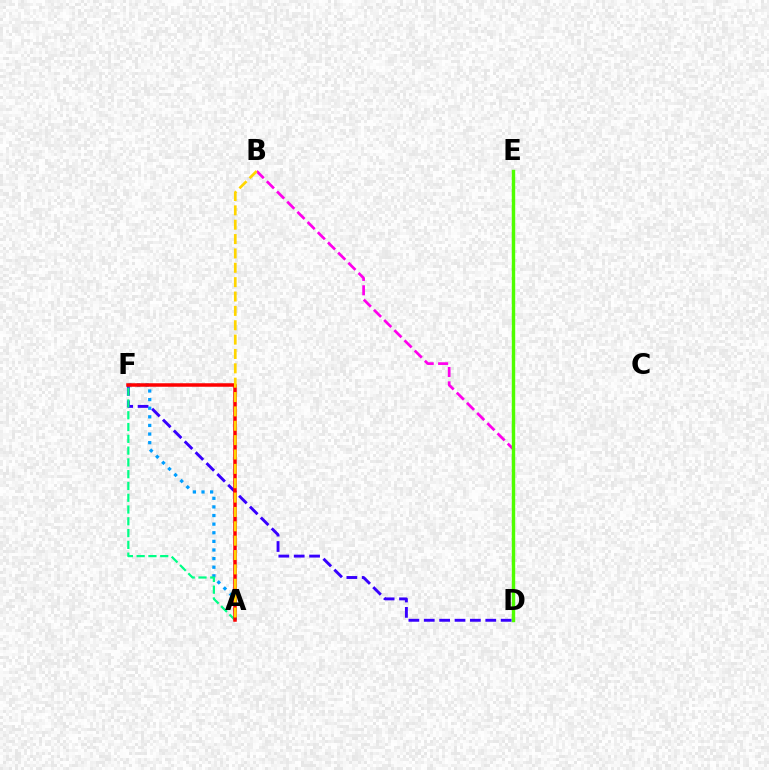{('B', 'D'): [{'color': '#ff00ed', 'line_style': 'dashed', 'thickness': 1.96}], ('D', 'E'): [{'color': '#4fff00', 'line_style': 'solid', 'thickness': 2.46}], ('D', 'F'): [{'color': '#3700ff', 'line_style': 'dashed', 'thickness': 2.09}], ('A', 'F'): [{'color': '#009eff', 'line_style': 'dotted', 'thickness': 2.34}, {'color': '#00ff86', 'line_style': 'dashed', 'thickness': 1.6}, {'color': '#ff0000', 'line_style': 'solid', 'thickness': 2.52}], ('A', 'B'): [{'color': '#ffd500', 'line_style': 'dashed', 'thickness': 1.95}]}